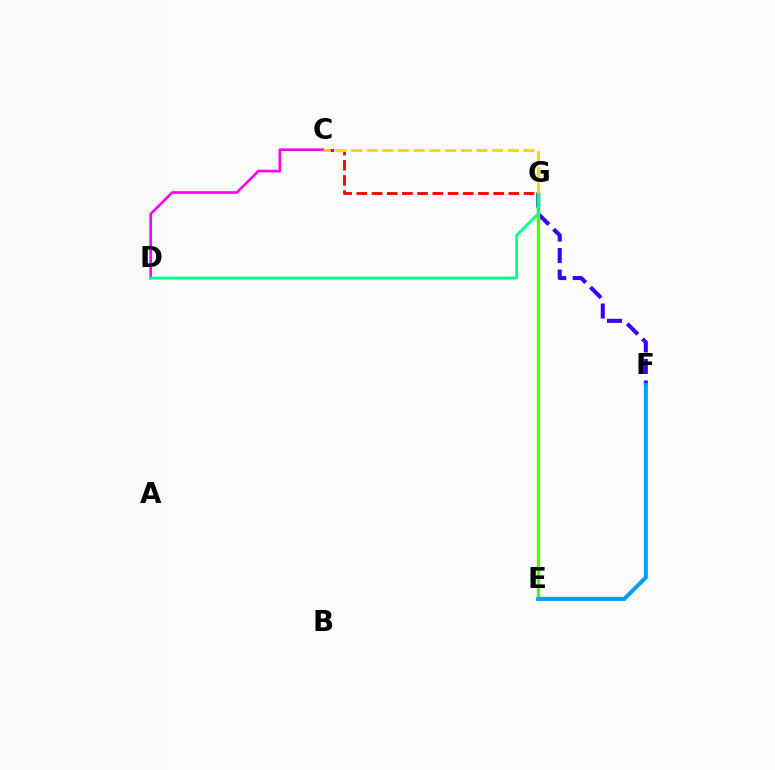{('C', 'D'): [{'color': '#ff00ed', 'line_style': 'solid', 'thickness': 1.92}], ('F', 'G'): [{'color': '#3700ff', 'line_style': 'dashed', 'thickness': 2.92}], ('C', 'G'): [{'color': '#ff0000', 'line_style': 'dashed', 'thickness': 2.07}, {'color': '#ffd500', 'line_style': 'dashed', 'thickness': 2.13}], ('E', 'G'): [{'color': '#4fff00', 'line_style': 'solid', 'thickness': 2.42}], ('D', 'G'): [{'color': '#00ff86', 'line_style': 'solid', 'thickness': 2.03}], ('E', 'F'): [{'color': '#009eff', 'line_style': 'solid', 'thickness': 2.93}]}